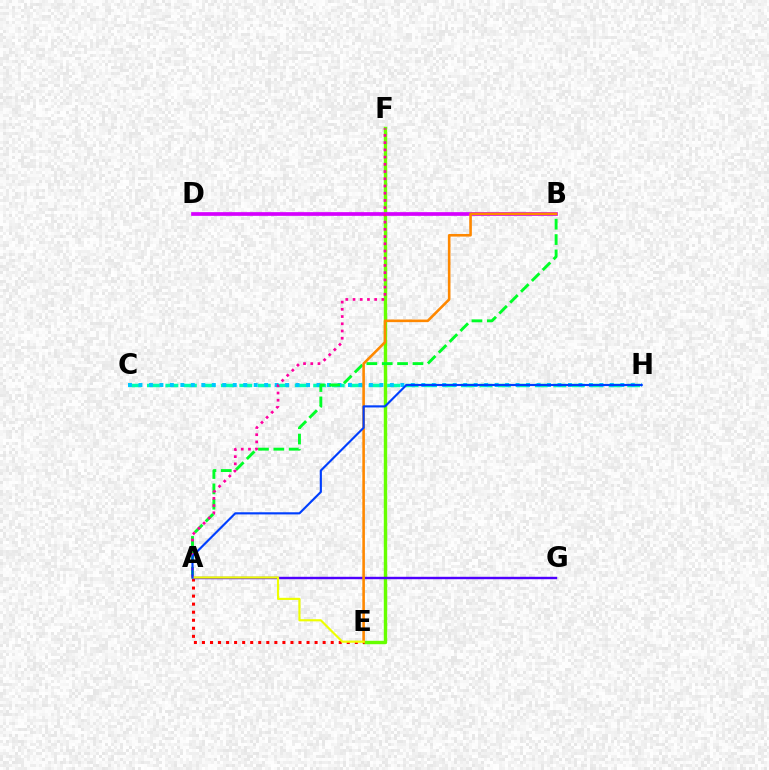{('E', 'F'): [{'color': '#66ff00', 'line_style': 'solid', 'thickness': 2.45}], ('A', 'E'): [{'color': '#ff0000', 'line_style': 'dotted', 'thickness': 2.19}, {'color': '#eeff00', 'line_style': 'solid', 'thickness': 1.55}], ('C', 'H'): [{'color': '#00ffaf', 'line_style': 'dashed', 'thickness': 2.51}, {'color': '#00c7ff', 'line_style': 'dotted', 'thickness': 2.85}], ('A', 'B'): [{'color': '#00ff27', 'line_style': 'dashed', 'thickness': 2.09}], ('A', 'G'): [{'color': '#4f00ff', 'line_style': 'solid', 'thickness': 1.74}], ('B', 'D'): [{'color': '#d600ff', 'line_style': 'solid', 'thickness': 2.66}], ('B', 'E'): [{'color': '#ff8800', 'line_style': 'solid', 'thickness': 1.87}], ('A', 'F'): [{'color': '#ff00a0', 'line_style': 'dotted', 'thickness': 1.96}], ('A', 'H'): [{'color': '#003fff', 'line_style': 'solid', 'thickness': 1.54}]}